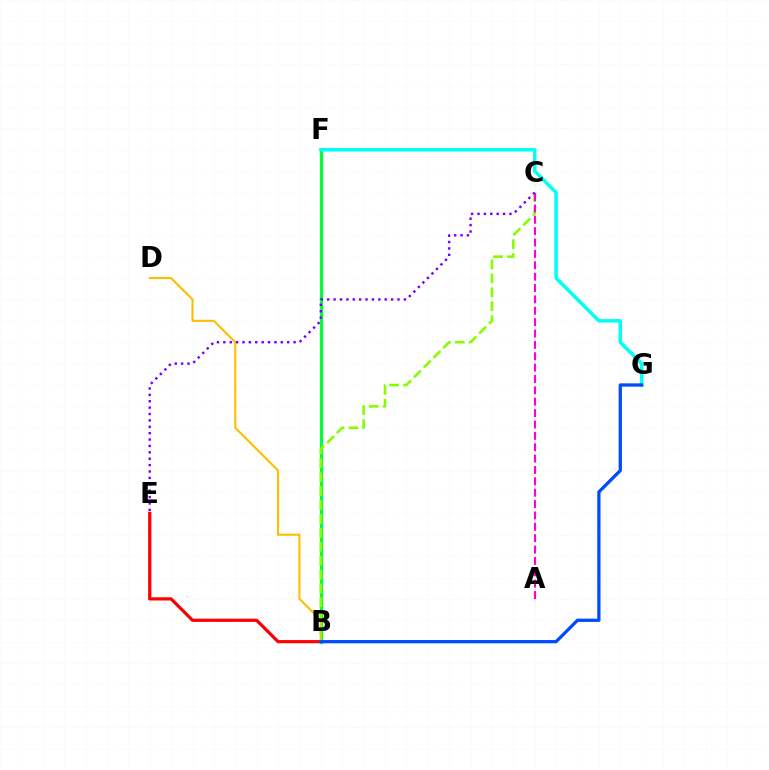{('B', 'E'): [{'color': '#ff0000', 'line_style': 'solid', 'thickness': 2.31}], ('B', 'F'): [{'color': '#00ff39', 'line_style': 'solid', 'thickness': 2.34}], ('B', 'D'): [{'color': '#ffbd00', 'line_style': 'solid', 'thickness': 1.51}], ('B', 'C'): [{'color': '#84ff00', 'line_style': 'dashed', 'thickness': 1.89}], ('F', 'G'): [{'color': '#00fff6', 'line_style': 'solid', 'thickness': 2.53}], ('B', 'G'): [{'color': '#004bff', 'line_style': 'solid', 'thickness': 2.35}], ('C', 'E'): [{'color': '#7200ff', 'line_style': 'dotted', 'thickness': 1.74}], ('A', 'C'): [{'color': '#ff00cf', 'line_style': 'dashed', 'thickness': 1.54}]}